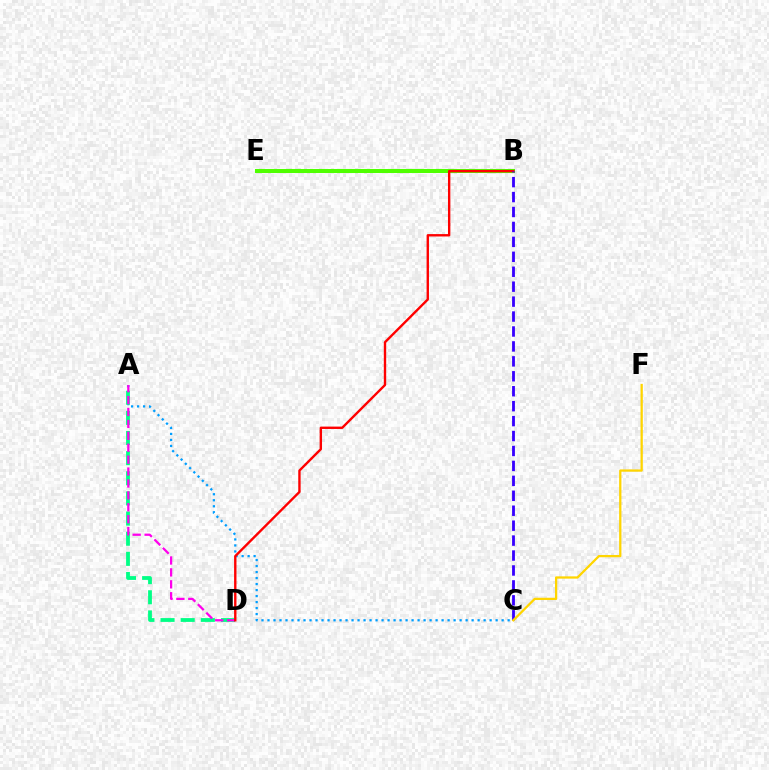{('A', 'C'): [{'color': '#009eff', 'line_style': 'dotted', 'thickness': 1.63}], ('B', 'E'): [{'color': '#4fff00', 'line_style': 'solid', 'thickness': 2.91}], ('A', 'D'): [{'color': '#00ff86', 'line_style': 'dashed', 'thickness': 2.74}, {'color': '#ff00ed', 'line_style': 'dashed', 'thickness': 1.62}], ('B', 'D'): [{'color': '#ff0000', 'line_style': 'solid', 'thickness': 1.71}], ('B', 'C'): [{'color': '#3700ff', 'line_style': 'dashed', 'thickness': 2.03}], ('C', 'F'): [{'color': '#ffd500', 'line_style': 'solid', 'thickness': 1.64}]}